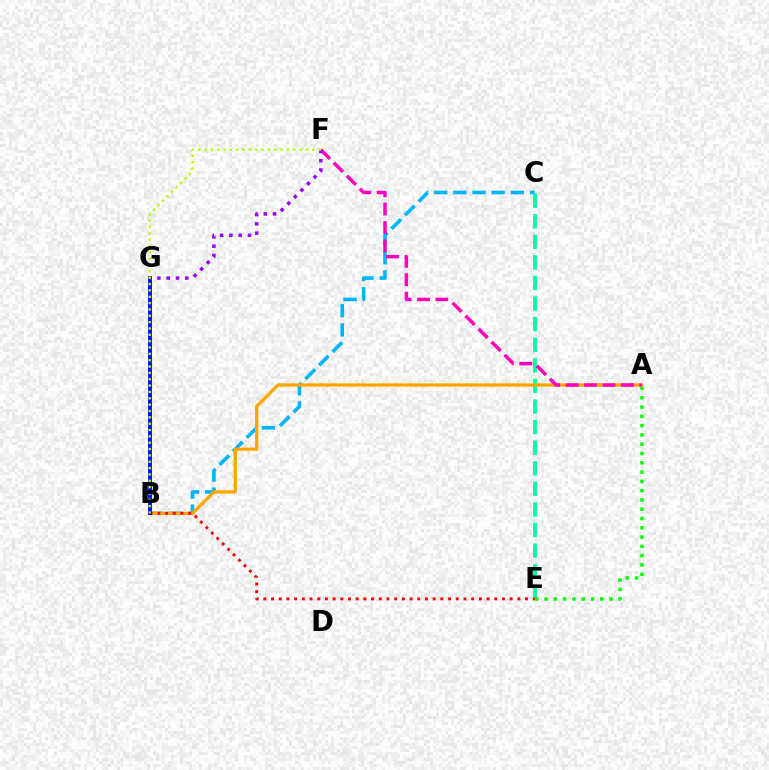{('C', 'E'): [{'color': '#00ff9d', 'line_style': 'dashed', 'thickness': 2.8}], ('B', 'C'): [{'color': '#00b5ff', 'line_style': 'dashed', 'thickness': 2.6}], ('A', 'B'): [{'color': '#ffa500', 'line_style': 'solid', 'thickness': 2.36}], ('A', 'E'): [{'color': '#08ff00', 'line_style': 'dotted', 'thickness': 2.52}], ('A', 'F'): [{'color': '#ff00bd', 'line_style': 'dashed', 'thickness': 2.5}], ('B', 'E'): [{'color': '#ff0000', 'line_style': 'dotted', 'thickness': 2.09}], ('B', 'G'): [{'color': '#0010ff', 'line_style': 'solid', 'thickness': 2.82}], ('F', 'G'): [{'color': '#9b00ff', 'line_style': 'dotted', 'thickness': 2.52}], ('B', 'F'): [{'color': '#b3ff00', 'line_style': 'dotted', 'thickness': 1.72}]}